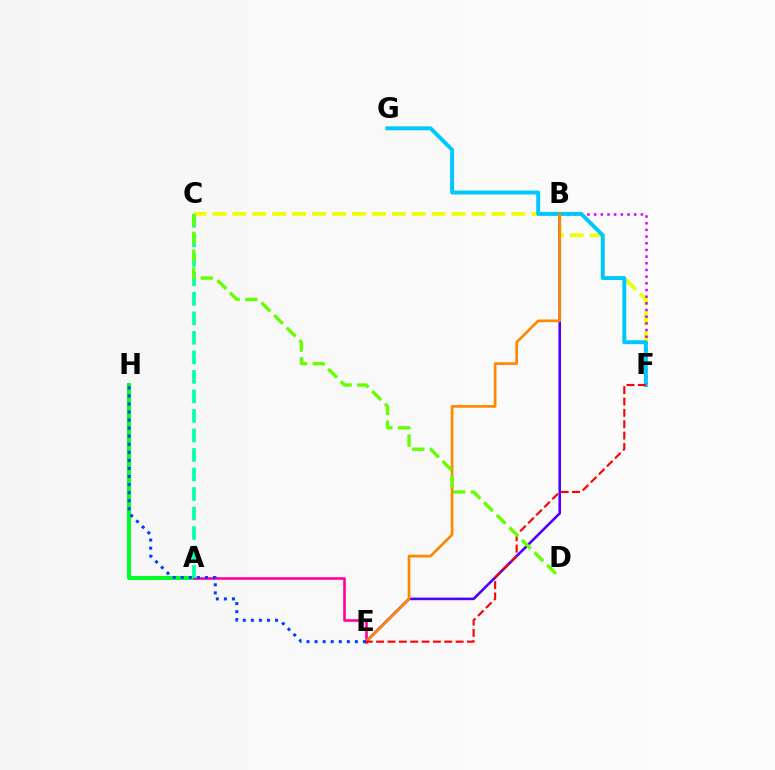{('C', 'F'): [{'color': '#eeff00', 'line_style': 'dashed', 'thickness': 2.71}], ('B', 'E'): [{'color': '#4f00ff', 'line_style': 'solid', 'thickness': 1.88}, {'color': '#ff8800', 'line_style': 'solid', 'thickness': 1.94}], ('A', 'H'): [{'color': '#00ff27', 'line_style': 'solid', 'thickness': 2.89}], ('A', 'E'): [{'color': '#ff00a0', 'line_style': 'solid', 'thickness': 1.88}], ('B', 'F'): [{'color': '#d600ff', 'line_style': 'dotted', 'thickness': 1.81}], ('F', 'G'): [{'color': '#00c7ff', 'line_style': 'solid', 'thickness': 2.84}], ('A', 'C'): [{'color': '#00ffaf', 'line_style': 'dashed', 'thickness': 2.65}], ('E', 'F'): [{'color': '#ff0000', 'line_style': 'dashed', 'thickness': 1.54}], ('E', 'H'): [{'color': '#003fff', 'line_style': 'dotted', 'thickness': 2.19}], ('C', 'D'): [{'color': '#66ff00', 'line_style': 'dashed', 'thickness': 2.41}]}